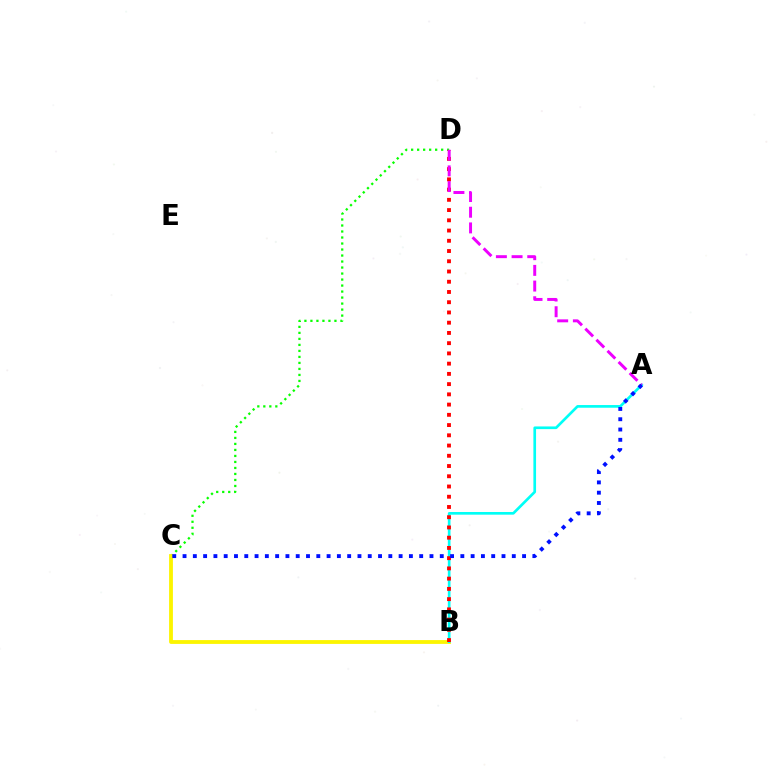{('C', 'D'): [{'color': '#08ff00', 'line_style': 'dotted', 'thickness': 1.63}], ('B', 'C'): [{'color': '#fcf500', 'line_style': 'solid', 'thickness': 2.75}], ('A', 'B'): [{'color': '#00fff6', 'line_style': 'solid', 'thickness': 1.92}], ('B', 'D'): [{'color': '#ff0000', 'line_style': 'dotted', 'thickness': 2.78}], ('A', 'D'): [{'color': '#ee00ff', 'line_style': 'dashed', 'thickness': 2.13}], ('A', 'C'): [{'color': '#0010ff', 'line_style': 'dotted', 'thickness': 2.8}]}